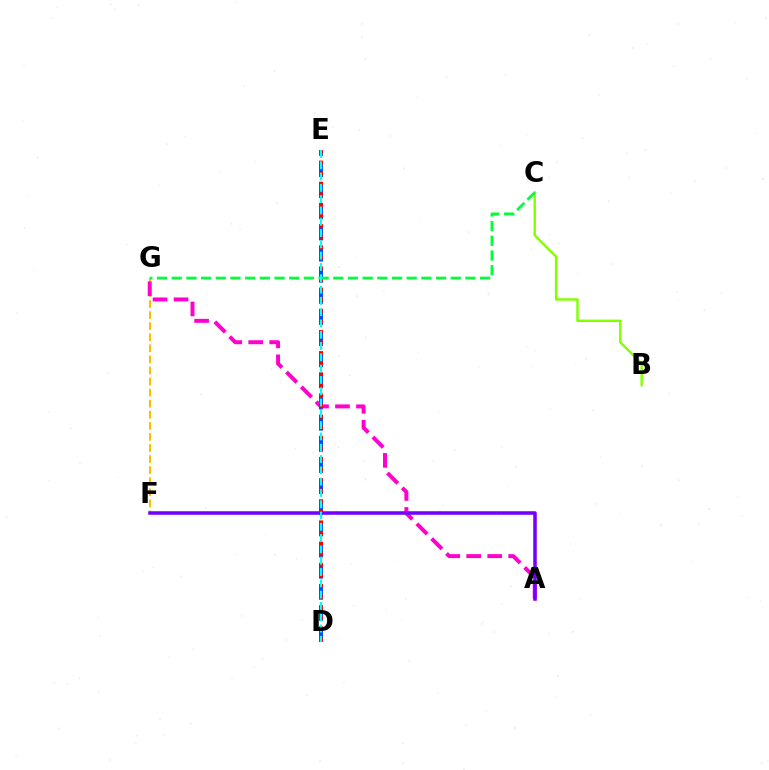{('D', 'E'): [{'color': '#004bff', 'line_style': 'dashed', 'thickness': 2.87}, {'color': '#ff0000', 'line_style': 'dotted', 'thickness': 2.88}, {'color': '#00fff6', 'line_style': 'dashed', 'thickness': 1.53}], ('F', 'G'): [{'color': '#ffbd00', 'line_style': 'dashed', 'thickness': 1.5}], ('B', 'C'): [{'color': '#84ff00', 'line_style': 'solid', 'thickness': 1.75}], ('A', 'G'): [{'color': '#ff00cf', 'line_style': 'dashed', 'thickness': 2.85}], ('A', 'F'): [{'color': '#7200ff', 'line_style': 'solid', 'thickness': 2.54}], ('C', 'G'): [{'color': '#00ff39', 'line_style': 'dashed', 'thickness': 2.0}]}